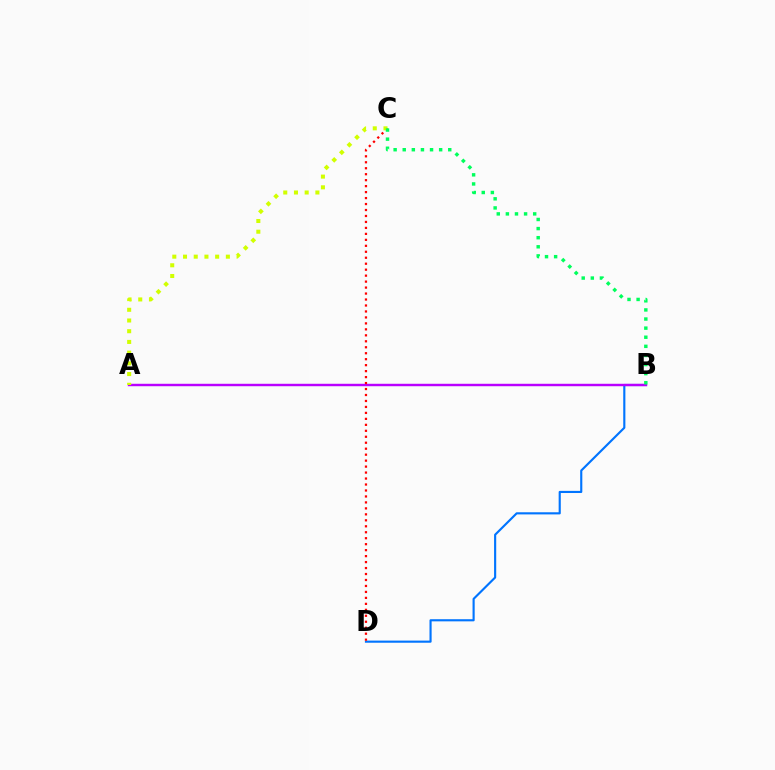{('B', 'D'): [{'color': '#0074ff', 'line_style': 'solid', 'thickness': 1.54}], ('A', 'B'): [{'color': '#b900ff', 'line_style': 'solid', 'thickness': 1.76}], ('C', 'D'): [{'color': '#ff0000', 'line_style': 'dotted', 'thickness': 1.62}], ('A', 'C'): [{'color': '#d1ff00', 'line_style': 'dotted', 'thickness': 2.91}], ('B', 'C'): [{'color': '#00ff5c', 'line_style': 'dotted', 'thickness': 2.47}]}